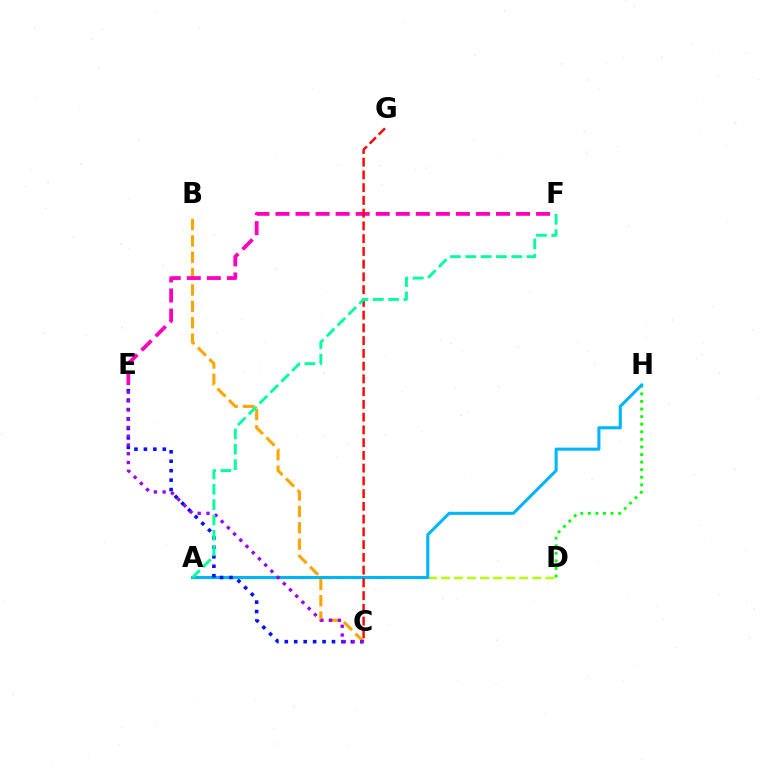{('B', 'C'): [{'color': '#ffa500', 'line_style': 'dashed', 'thickness': 2.22}], ('A', 'D'): [{'color': '#b3ff00', 'line_style': 'dashed', 'thickness': 1.77}], ('E', 'F'): [{'color': '#ff00bd', 'line_style': 'dashed', 'thickness': 2.72}], ('D', 'H'): [{'color': '#08ff00', 'line_style': 'dotted', 'thickness': 2.06}], ('A', 'H'): [{'color': '#00b5ff', 'line_style': 'solid', 'thickness': 2.2}], ('C', 'E'): [{'color': '#0010ff', 'line_style': 'dotted', 'thickness': 2.57}, {'color': '#9b00ff', 'line_style': 'dotted', 'thickness': 2.39}], ('C', 'G'): [{'color': '#ff0000', 'line_style': 'dashed', 'thickness': 1.73}], ('A', 'F'): [{'color': '#00ff9d', 'line_style': 'dashed', 'thickness': 2.08}]}